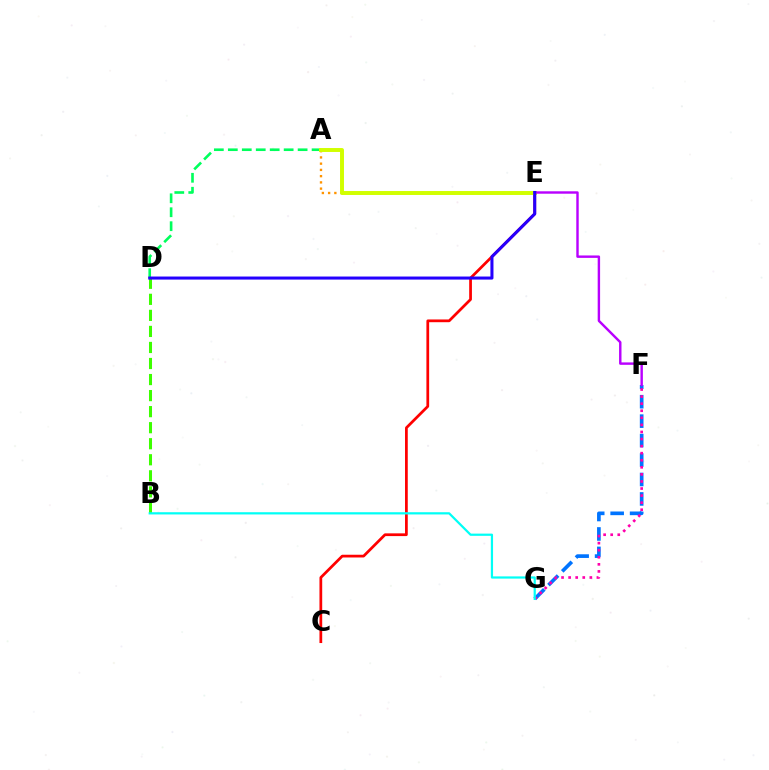{('F', 'G'): [{'color': '#0074ff', 'line_style': 'dashed', 'thickness': 2.64}, {'color': '#ff00ac', 'line_style': 'dotted', 'thickness': 1.92}], ('B', 'D'): [{'color': '#3dff00', 'line_style': 'dashed', 'thickness': 2.18}], ('C', 'E'): [{'color': '#ff0000', 'line_style': 'solid', 'thickness': 1.97}], ('A', 'D'): [{'color': '#00ff5c', 'line_style': 'dashed', 'thickness': 1.9}], ('B', 'G'): [{'color': '#00fff6', 'line_style': 'solid', 'thickness': 1.6}], ('A', 'E'): [{'color': '#ff9400', 'line_style': 'dotted', 'thickness': 1.7}, {'color': '#d1ff00', 'line_style': 'solid', 'thickness': 2.84}], ('E', 'F'): [{'color': '#b900ff', 'line_style': 'solid', 'thickness': 1.74}], ('D', 'E'): [{'color': '#2500ff', 'line_style': 'solid', 'thickness': 2.19}]}